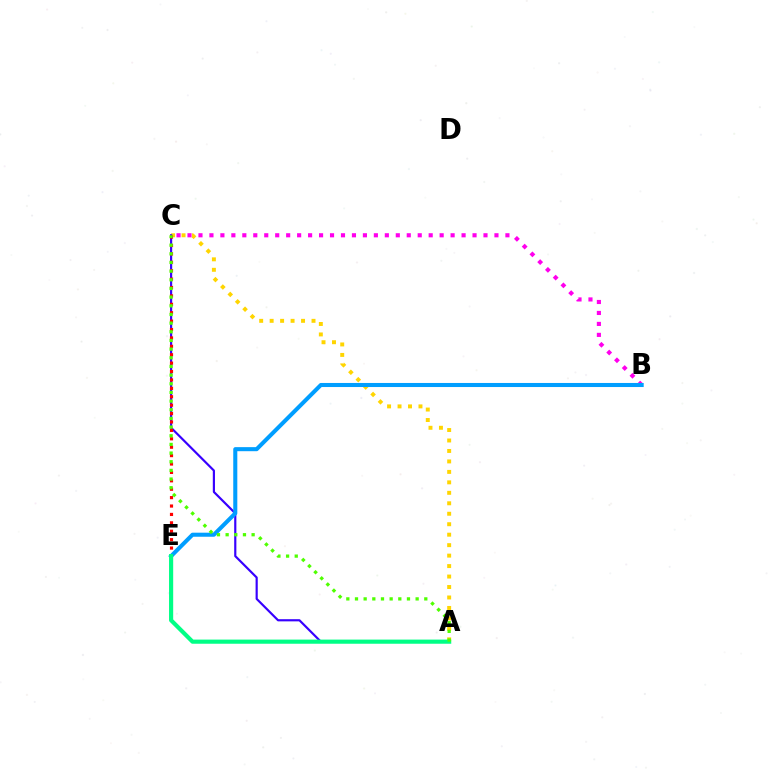{('A', 'C'): [{'color': '#ffd500', 'line_style': 'dotted', 'thickness': 2.84}, {'color': '#3700ff', 'line_style': 'solid', 'thickness': 1.56}, {'color': '#4fff00', 'line_style': 'dotted', 'thickness': 2.35}], ('B', 'C'): [{'color': '#ff00ed', 'line_style': 'dotted', 'thickness': 2.98}], ('B', 'E'): [{'color': '#009eff', 'line_style': 'solid', 'thickness': 2.92}], ('C', 'E'): [{'color': '#ff0000', 'line_style': 'dotted', 'thickness': 2.28}], ('A', 'E'): [{'color': '#00ff86', 'line_style': 'solid', 'thickness': 2.99}]}